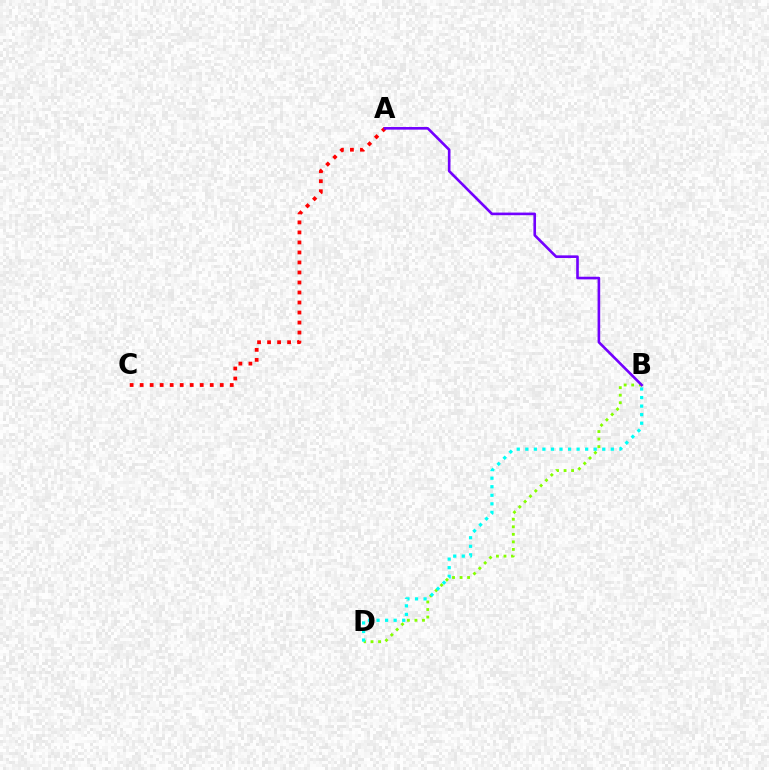{('A', 'C'): [{'color': '#ff0000', 'line_style': 'dotted', 'thickness': 2.72}], ('B', 'D'): [{'color': '#84ff00', 'line_style': 'dotted', 'thickness': 2.05}, {'color': '#00fff6', 'line_style': 'dotted', 'thickness': 2.32}], ('A', 'B'): [{'color': '#7200ff', 'line_style': 'solid', 'thickness': 1.89}]}